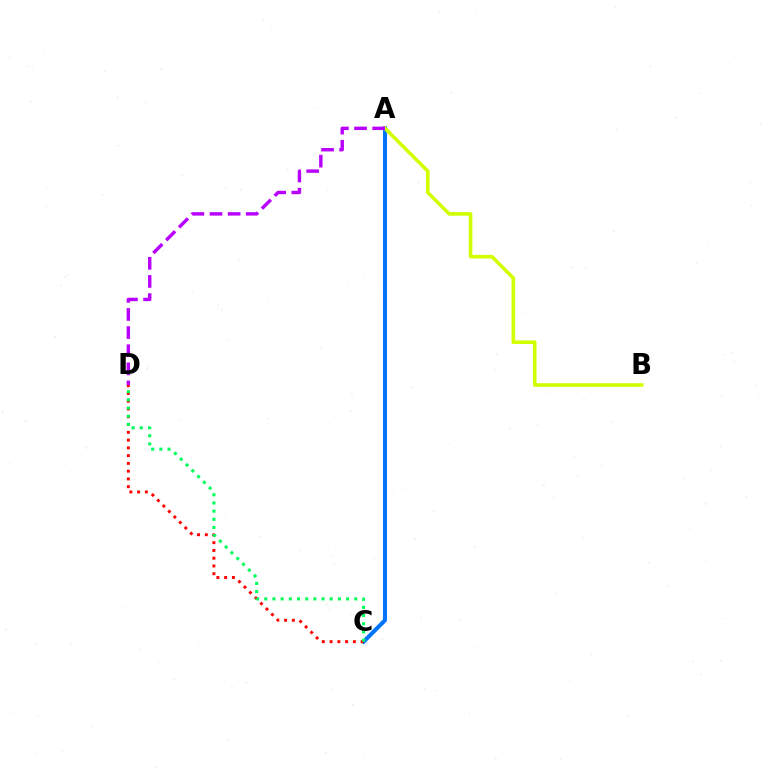{('A', 'C'): [{'color': '#0074ff', 'line_style': 'solid', 'thickness': 2.92}], ('C', 'D'): [{'color': '#ff0000', 'line_style': 'dotted', 'thickness': 2.11}, {'color': '#00ff5c', 'line_style': 'dotted', 'thickness': 2.22}], ('A', 'B'): [{'color': '#d1ff00', 'line_style': 'solid', 'thickness': 2.6}], ('A', 'D'): [{'color': '#b900ff', 'line_style': 'dashed', 'thickness': 2.46}]}